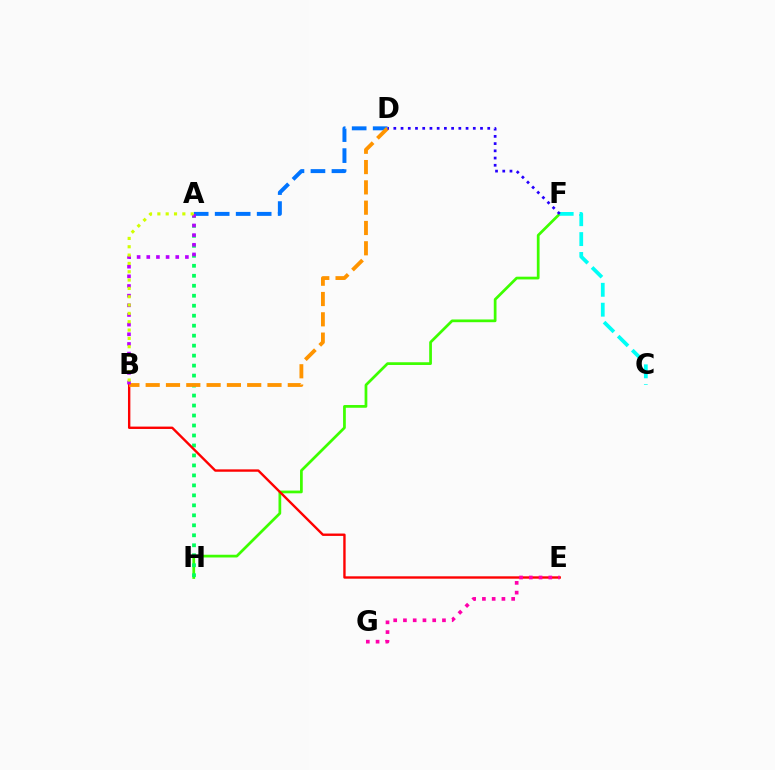{('F', 'H'): [{'color': '#3dff00', 'line_style': 'solid', 'thickness': 1.97}], ('A', 'H'): [{'color': '#00ff5c', 'line_style': 'dotted', 'thickness': 2.71}], ('C', 'F'): [{'color': '#00fff6', 'line_style': 'dashed', 'thickness': 2.7}], ('B', 'E'): [{'color': '#ff0000', 'line_style': 'solid', 'thickness': 1.71}], ('A', 'D'): [{'color': '#0074ff', 'line_style': 'dashed', 'thickness': 2.85}], ('B', 'D'): [{'color': '#ff9400', 'line_style': 'dashed', 'thickness': 2.76}], ('A', 'B'): [{'color': '#b900ff', 'line_style': 'dotted', 'thickness': 2.62}, {'color': '#d1ff00', 'line_style': 'dotted', 'thickness': 2.26}], ('E', 'G'): [{'color': '#ff00ac', 'line_style': 'dotted', 'thickness': 2.65}], ('D', 'F'): [{'color': '#2500ff', 'line_style': 'dotted', 'thickness': 1.96}]}